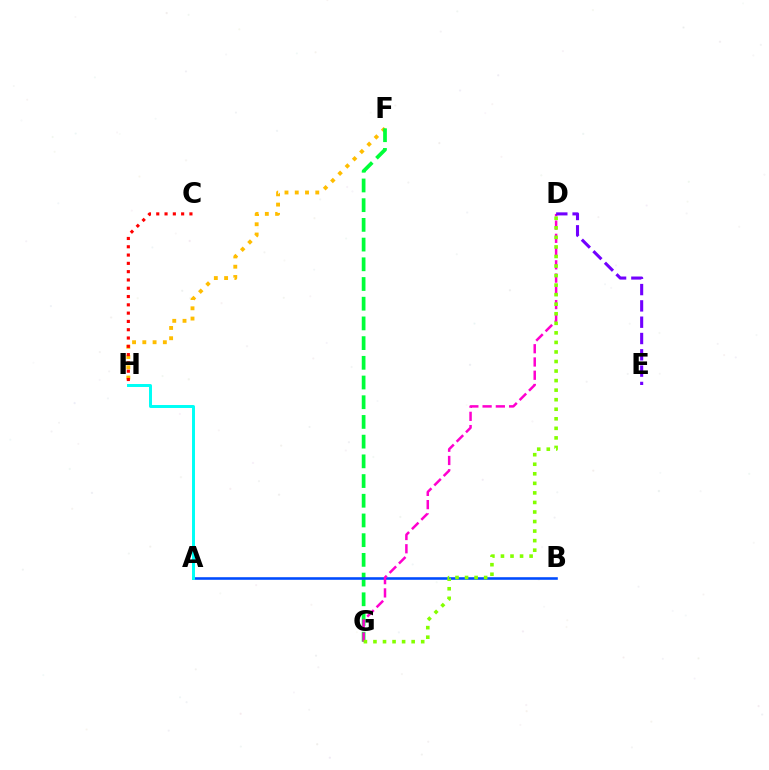{('F', 'H'): [{'color': '#ffbd00', 'line_style': 'dotted', 'thickness': 2.79}], ('C', 'H'): [{'color': '#ff0000', 'line_style': 'dotted', 'thickness': 2.25}], ('F', 'G'): [{'color': '#00ff39', 'line_style': 'dashed', 'thickness': 2.68}], ('A', 'B'): [{'color': '#004bff', 'line_style': 'solid', 'thickness': 1.86}], ('A', 'H'): [{'color': '#00fff6', 'line_style': 'solid', 'thickness': 2.14}], ('D', 'G'): [{'color': '#ff00cf', 'line_style': 'dashed', 'thickness': 1.8}, {'color': '#84ff00', 'line_style': 'dotted', 'thickness': 2.59}], ('D', 'E'): [{'color': '#7200ff', 'line_style': 'dashed', 'thickness': 2.22}]}